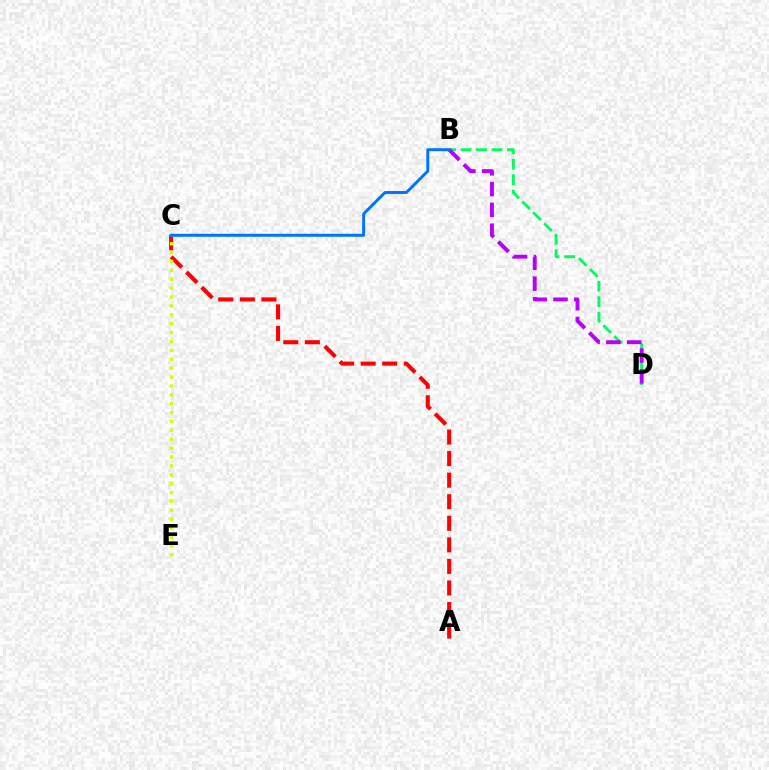{('B', 'D'): [{'color': '#00ff5c', 'line_style': 'dashed', 'thickness': 2.1}, {'color': '#b900ff', 'line_style': 'dashed', 'thickness': 2.82}], ('A', 'C'): [{'color': '#ff0000', 'line_style': 'dashed', 'thickness': 2.93}], ('C', 'E'): [{'color': '#d1ff00', 'line_style': 'dotted', 'thickness': 2.41}], ('B', 'C'): [{'color': '#0074ff', 'line_style': 'solid', 'thickness': 2.13}]}